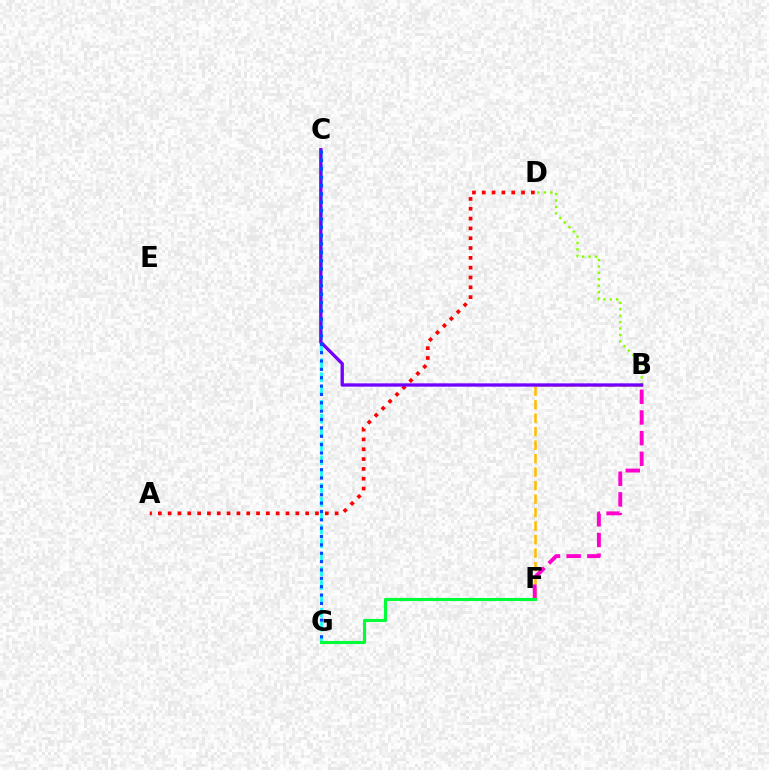{('B', 'D'): [{'color': '#84ff00', 'line_style': 'dotted', 'thickness': 1.74}], ('B', 'F'): [{'color': '#ffbd00', 'line_style': 'dashed', 'thickness': 1.83}, {'color': '#ff00cf', 'line_style': 'dashed', 'thickness': 2.81}], ('C', 'G'): [{'color': '#00fff6', 'line_style': 'dashed', 'thickness': 1.88}, {'color': '#004bff', 'line_style': 'dotted', 'thickness': 2.27}], ('A', 'D'): [{'color': '#ff0000', 'line_style': 'dotted', 'thickness': 2.67}], ('B', 'C'): [{'color': '#7200ff', 'line_style': 'solid', 'thickness': 2.38}], ('F', 'G'): [{'color': '#00ff39', 'line_style': 'solid', 'thickness': 2.23}]}